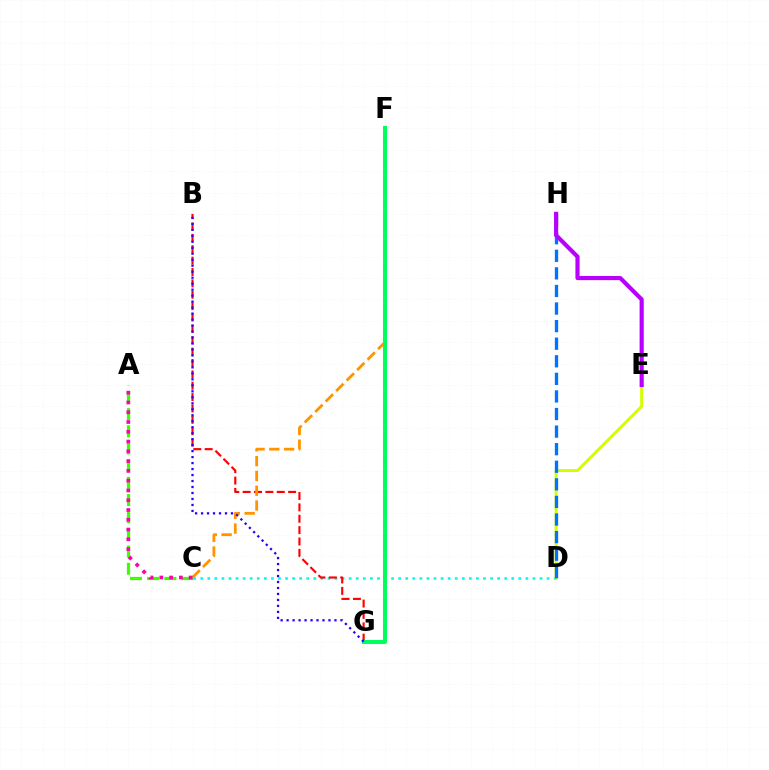{('C', 'D'): [{'color': '#00fff6', 'line_style': 'dotted', 'thickness': 1.92}], ('B', 'G'): [{'color': '#ff0000', 'line_style': 'dashed', 'thickness': 1.54}, {'color': '#2500ff', 'line_style': 'dotted', 'thickness': 1.62}], ('C', 'F'): [{'color': '#ff9400', 'line_style': 'dashed', 'thickness': 2.01}], ('A', 'C'): [{'color': '#3dff00', 'line_style': 'dashed', 'thickness': 2.33}, {'color': '#ff00ac', 'line_style': 'dotted', 'thickness': 2.66}], ('D', 'E'): [{'color': '#d1ff00', 'line_style': 'solid', 'thickness': 2.15}], ('D', 'H'): [{'color': '#0074ff', 'line_style': 'dashed', 'thickness': 2.39}], ('F', 'G'): [{'color': '#00ff5c', 'line_style': 'solid', 'thickness': 2.89}], ('E', 'H'): [{'color': '#b900ff', 'line_style': 'solid', 'thickness': 2.99}]}